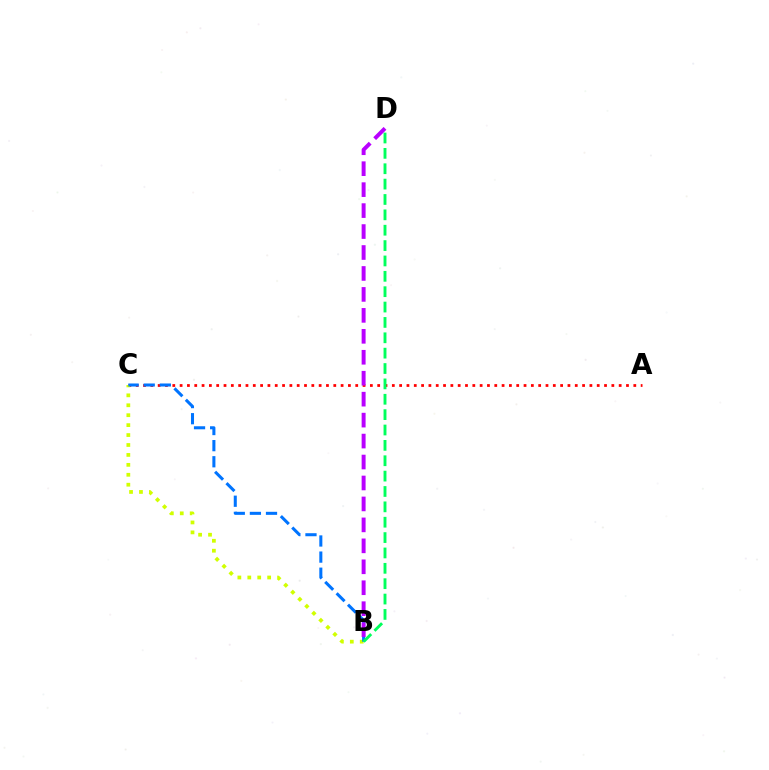{('A', 'C'): [{'color': '#ff0000', 'line_style': 'dotted', 'thickness': 1.99}], ('B', 'C'): [{'color': '#d1ff00', 'line_style': 'dotted', 'thickness': 2.7}, {'color': '#0074ff', 'line_style': 'dashed', 'thickness': 2.19}], ('B', 'D'): [{'color': '#00ff5c', 'line_style': 'dashed', 'thickness': 2.09}, {'color': '#b900ff', 'line_style': 'dashed', 'thickness': 2.85}]}